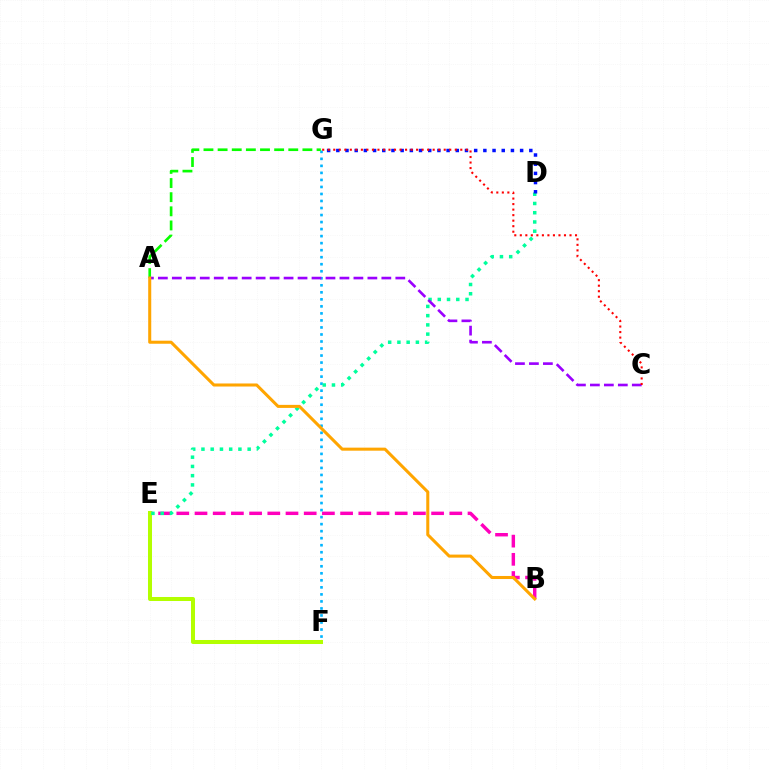{('B', 'E'): [{'color': '#ff00bd', 'line_style': 'dashed', 'thickness': 2.47}], ('F', 'G'): [{'color': '#00b5ff', 'line_style': 'dotted', 'thickness': 1.91}], ('E', 'F'): [{'color': '#b3ff00', 'line_style': 'solid', 'thickness': 2.89}], ('D', 'E'): [{'color': '#00ff9d', 'line_style': 'dotted', 'thickness': 2.51}], ('A', 'G'): [{'color': '#08ff00', 'line_style': 'dashed', 'thickness': 1.92}], ('A', 'C'): [{'color': '#9b00ff', 'line_style': 'dashed', 'thickness': 1.9}], ('D', 'G'): [{'color': '#0010ff', 'line_style': 'dotted', 'thickness': 2.5}], ('A', 'B'): [{'color': '#ffa500', 'line_style': 'solid', 'thickness': 2.19}], ('C', 'G'): [{'color': '#ff0000', 'line_style': 'dotted', 'thickness': 1.5}]}